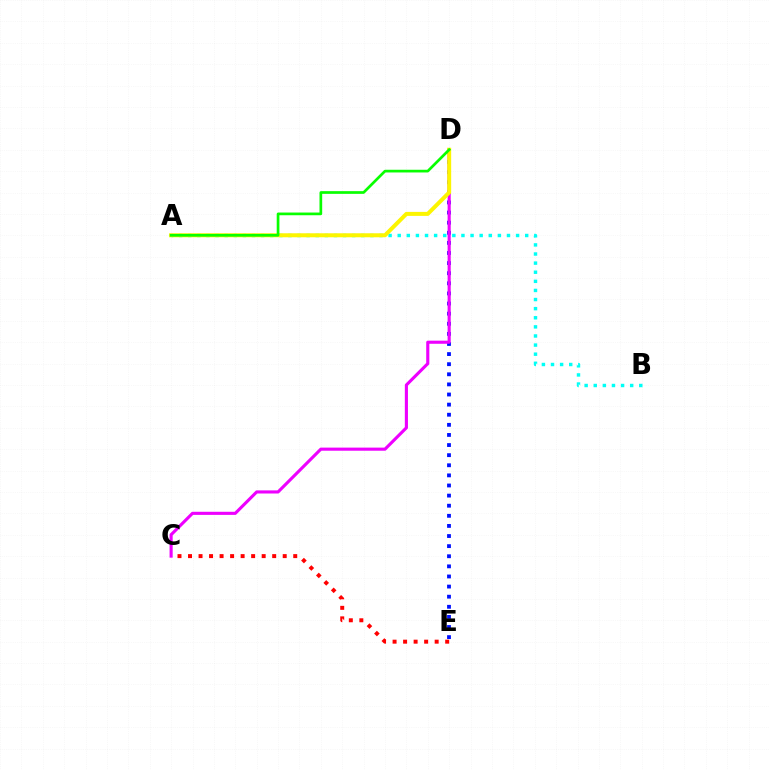{('D', 'E'): [{'color': '#0010ff', 'line_style': 'dotted', 'thickness': 2.75}], ('C', 'D'): [{'color': '#ee00ff', 'line_style': 'solid', 'thickness': 2.24}], ('C', 'E'): [{'color': '#ff0000', 'line_style': 'dotted', 'thickness': 2.86}], ('A', 'B'): [{'color': '#00fff6', 'line_style': 'dotted', 'thickness': 2.47}], ('A', 'D'): [{'color': '#fcf500', 'line_style': 'solid', 'thickness': 2.89}, {'color': '#08ff00', 'line_style': 'solid', 'thickness': 1.94}]}